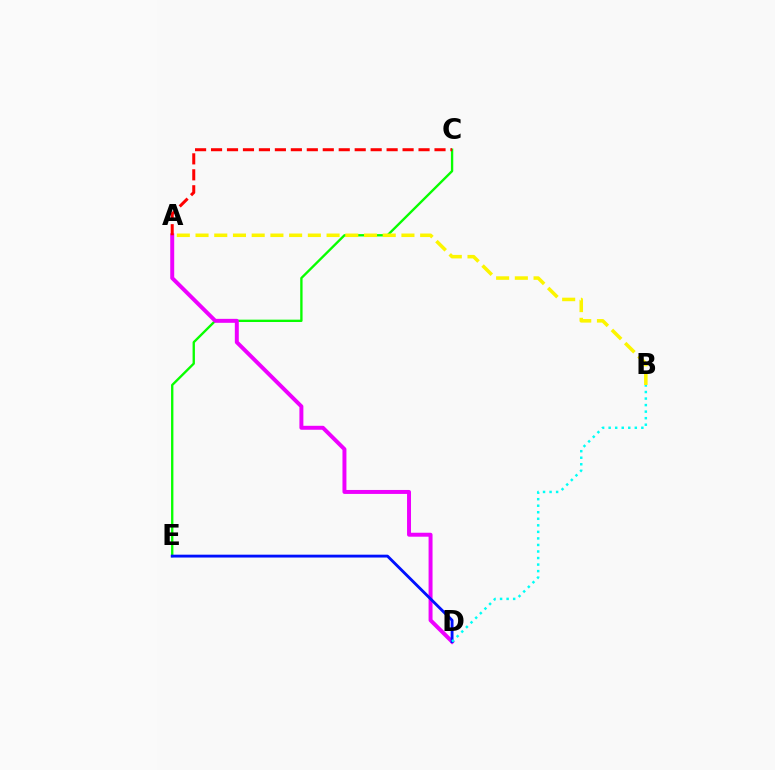{('C', 'E'): [{'color': '#08ff00', 'line_style': 'solid', 'thickness': 1.69}], ('A', 'B'): [{'color': '#fcf500', 'line_style': 'dashed', 'thickness': 2.54}], ('A', 'D'): [{'color': '#ee00ff', 'line_style': 'solid', 'thickness': 2.85}], ('D', 'E'): [{'color': '#0010ff', 'line_style': 'solid', 'thickness': 2.06}], ('B', 'D'): [{'color': '#00fff6', 'line_style': 'dotted', 'thickness': 1.78}], ('A', 'C'): [{'color': '#ff0000', 'line_style': 'dashed', 'thickness': 2.17}]}